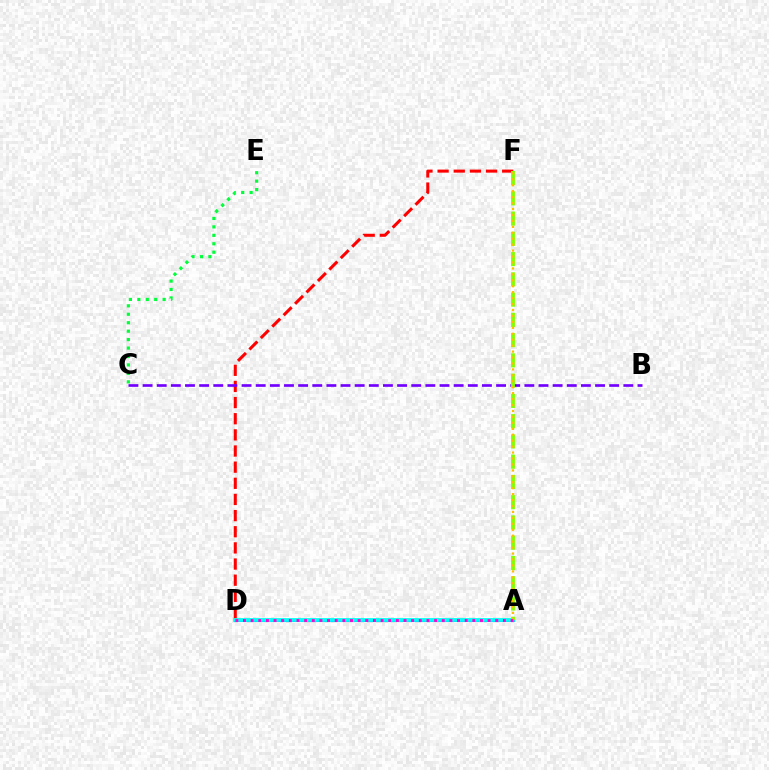{('A', 'D'): [{'color': '#004bff', 'line_style': 'solid', 'thickness': 2.21}, {'color': '#00fff6', 'line_style': 'solid', 'thickness': 2.71}, {'color': '#ff00cf', 'line_style': 'dotted', 'thickness': 2.08}], ('C', 'E'): [{'color': '#00ff39', 'line_style': 'dotted', 'thickness': 2.29}], ('D', 'F'): [{'color': '#ff0000', 'line_style': 'dashed', 'thickness': 2.19}], ('B', 'C'): [{'color': '#7200ff', 'line_style': 'dashed', 'thickness': 1.92}], ('A', 'F'): [{'color': '#84ff00', 'line_style': 'dashed', 'thickness': 2.75}, {'color': '#ffbd00', 'line_style': 'dotted', 'thickness': 1.61}]}